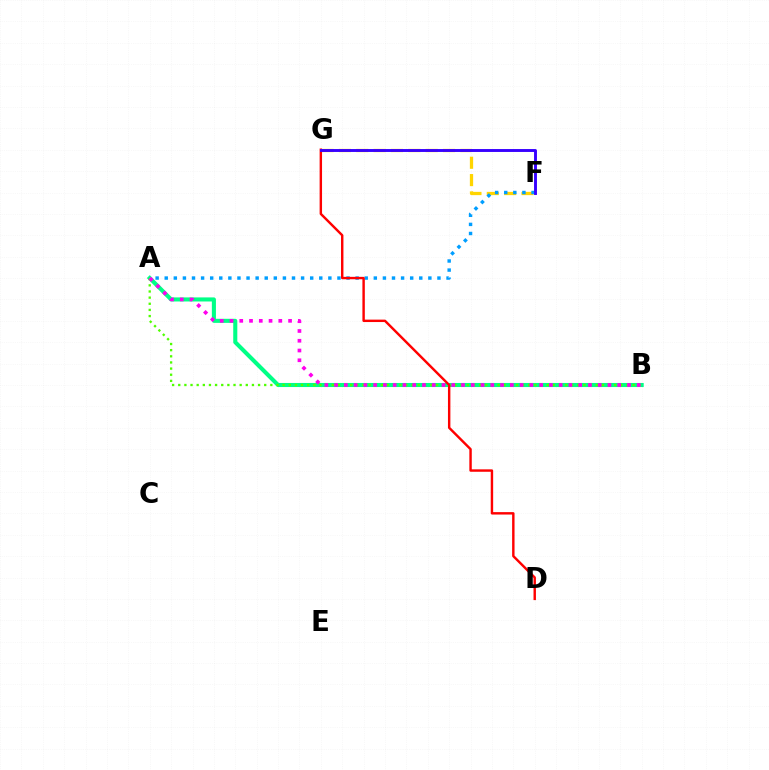{('A', 'B'): [{'color': '#00ff86', 'line_style': 'solid', 'thickness': 2.94}, {'color': '#4fff00', 'line_style': 'dotted', 'thickness': 1.67}, {'color': '#ff00ed', 'line_style': 'dotted', 'thickness': 2.65}], ('F', 'G'): [{'color': '#ffd500', 'line_style': 'dashed', 'thickness': 2.36}, {'color': '#3700ff', 'line_style': 'solid', 'thickness': 2.09}], ('A', 'F'): [{'color': '#009eff', 'line_style': 'dotted', 'thickness': 2.47}], ('D', 'G'): [{'color': '#ff0000', 'line_style': 'solid', 'thickness': 1.74}]}